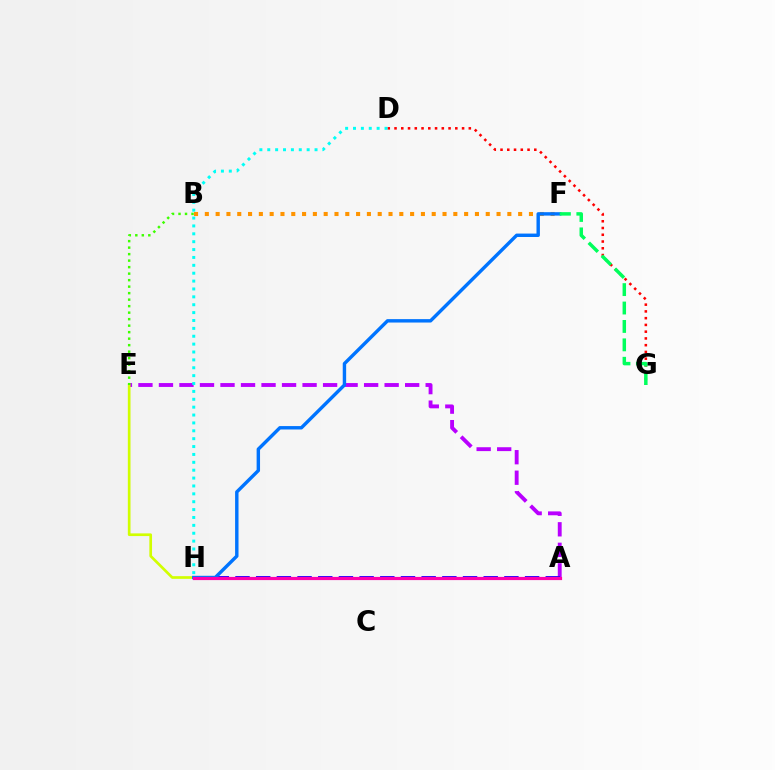{('A', 'E'): [{'color': '#b900ff', 'line_style': 'dashed', 'thickness': 2.79}], ('A', 'H'): [{'color': '#2500ff', 'line_style': 'dashed', 'thickness': 2.81}, {'color': '#ff00ac', 'line_style': 'solid', 'thickness': 2.29}], ('E', 'H'): [{'color': '#d1ff00', 'line_style': 'solid', 'thickness': 1.93}], ('B', 'F'): [{'color': '#ff9400', 'line_style': 'dotted', 'thickness': 2.94}], ('D', 'G'): [{'color': '#ff0000', 'line_style': 'dotted', 'thickness': 1.84}], ('F', 'H'): [{'color': '#0074ff', 'line_style': 'solid', 'thickness': 2.46}], ('F', 'G'): [{'color': '#00ff5c', 'line_style': 'dashed', 'thickness': 2.5}], ('D', 'H'): [{'color': '#00fff6', 'line_style': 'dotted', 'thickness': 2.14}], ('B', 'E'): [{'color': '#3dff00', 'line_style': 'dotted', 'thickness': 1.77}]}